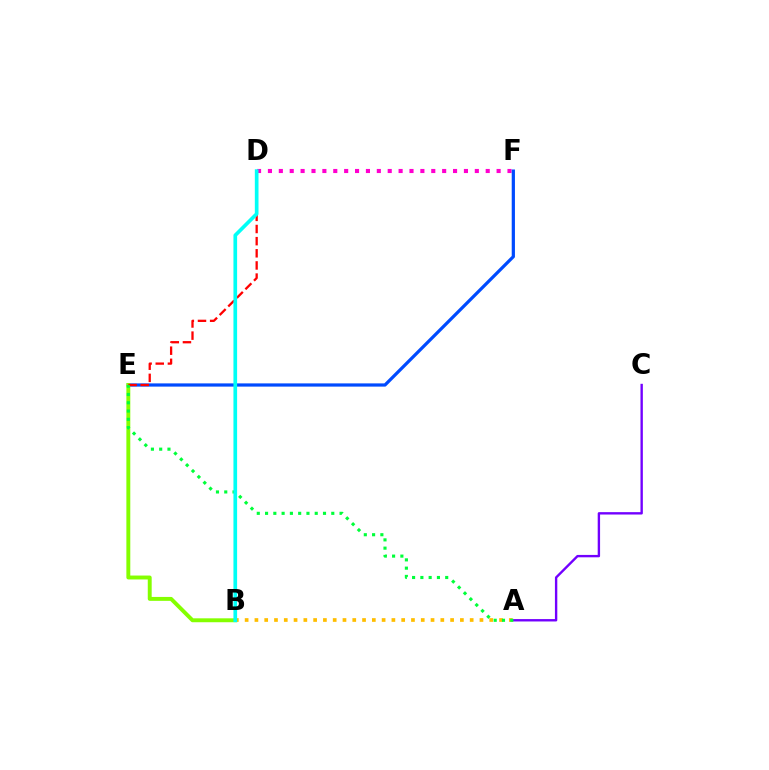{('A', 'C'): [{'color': '#7200ff', 'line_style': 'solid', 'thickness': 1.71}], ('D', 'F'): [{'color': '#ff00cf', 'line_style': 'dotted', 'thickness': 2.96}], ('E', 'F'): [{'color': '#004bff', 'line_style': 'solid', 'thickness': 2.32}], ('A', 'B'): [{'color': '#ffbd00', 'line_style': 'dotted', 'thickness': 2.66}], ('B', 'E'): [{'color': '#84ff00', 'line_style': 'solid', 'thickness': 2.82}], ('D', 'E'): [{'color': '#ff0000', 'line_style': 'dashed', 'thickness': 1.65}], ('A', 'E'): [{'color': '#00ff39', 'line_style': 'dotted', 'thickness': 2.25}], ('B', 'D'): [{'color': '#00fff6', 'line_style': 'solid', 'thickness': 2.65}]}